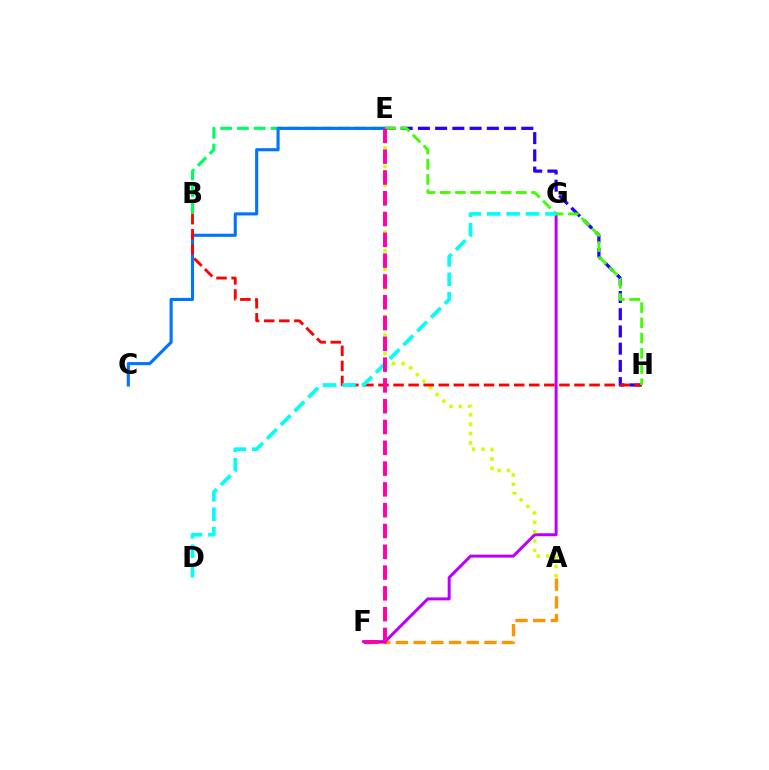{('A', 'F'): [{'color': '#ff9400', 'line_style': 'dashed', 'thickness': 2.4}], ('F', 'G'): [{'color': '#b900ff', 'line_style': 'solid', 'thickness': 2.14}], ('B', 'E'): [{'color': '#00ff5c', 'line_style': 'dashed', 'thickness': 2.28}], ('A', 'E'): [{'color': '#d1ff00', 'line_style': 'dotted', 'thickness': 2.54}], ('E', 'H'): [{'color': '#2500ff', 'line_style': 'dashed', 'thickness': 2.34}, {'color': '#3dff00', 'line_style': 'dashed', 'thickness': 2.07}], ('C', 'E'): [{'color': '#0074ff', 'line_style': 'solid', 'thickness': 2.24}], ('B', 'H'): [{'color': '#ff0000', 'line_style': 'dashed', 'thickness': 2.05}], ('D', 'G'): [{'color': '#00fff6', 'line_style': 'dashed', 'thickness': 2.65}], ('E', 'F'): [{'color': '#ff00ac', 'line_style': 'dashed', 'thickness': 2.82}]}